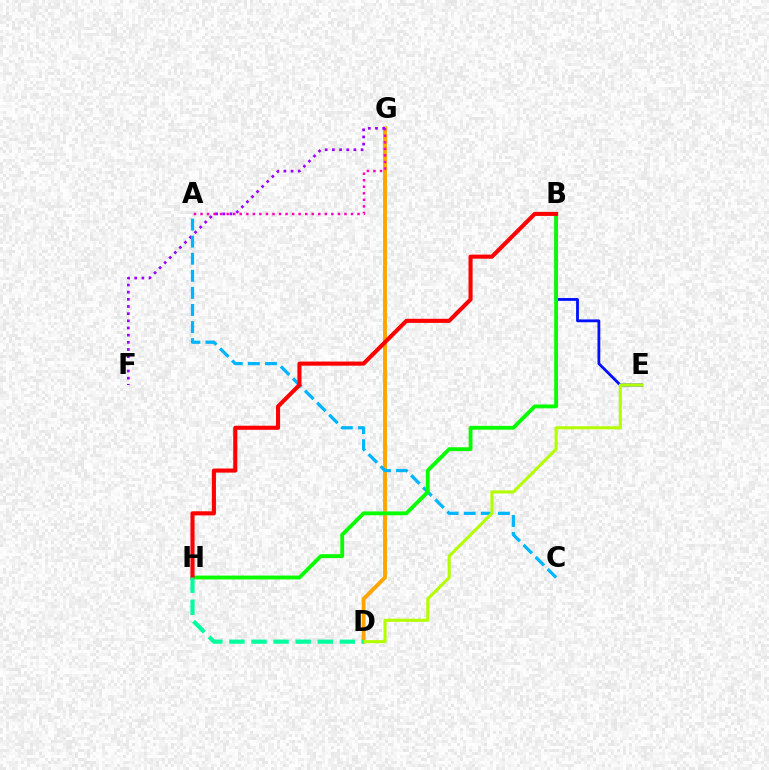{('D', 'G'): [{'color': '#ffa500', 'line_style': 'solid', 'thickness': 2.8}], ('B', 'E'): [{'color': '#0010ff', 'line_style': 'solid', 'thickness': 2.02}], ('A', 'G'): [{'color': '#ff00bd', 'line_style': 'dotted', 'thickness': 1.78}], ('F', 'G'): [{'color': '#9b00ff', 'line_style': 'dotted', 'thickness': 1.95}], ('A', 'C'): [{'color': '#00b5ff', 'line_style': 'dashed', 'thickness': 2.32}], ('D', 'E'): [{'color': '#b3ff00', 'line_style': 'solid', 'thickness': 2.22}], ('B', 'H'): [{'color': '#08ff00', 'line_style': 'solid', 'thickness': 2.77}, {'color': '#ff0000', 'line_style': 'solid', 'thickness': 2.95}], ('D', 'H'): [{'color': '#00ff9d', 'line_style': 'dashed', 'thickness': 3.0}]}